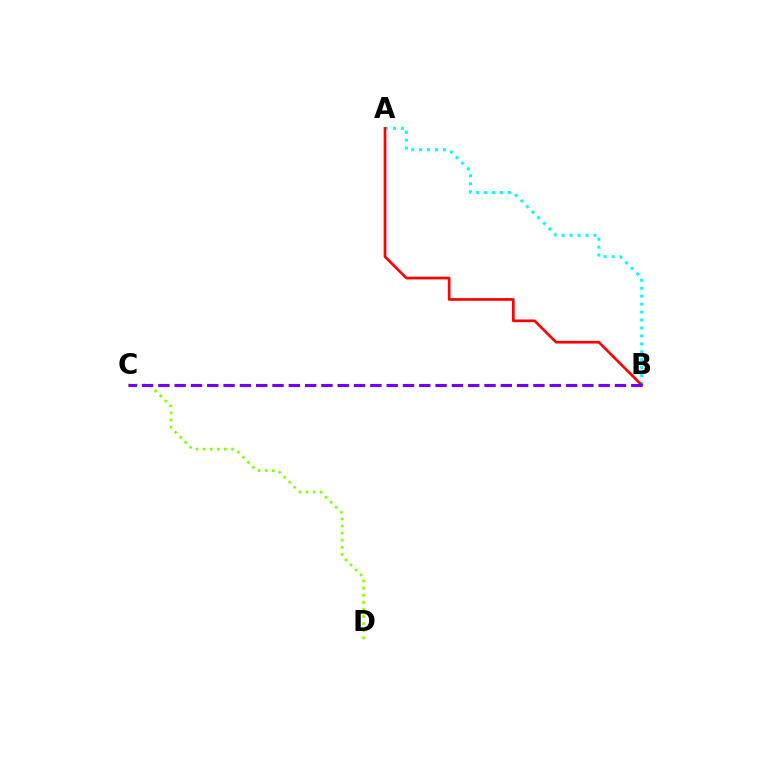{('C', 'D'): [{'color': '#84ff00', 'line_style': 'dotted', 'thickness': 1.93}], ('A', 'B'): [{'color': '#00fff6', 'line_style': 'dotted', 'thickness': 2.16}, {'color': '#ff0000', 'line_style': 'solid', 'thickness': 1.94}], ('B', 'C'): [{'color': '#7200ff', 'line_style': 'dashed', 'thickness': 2.22}]}